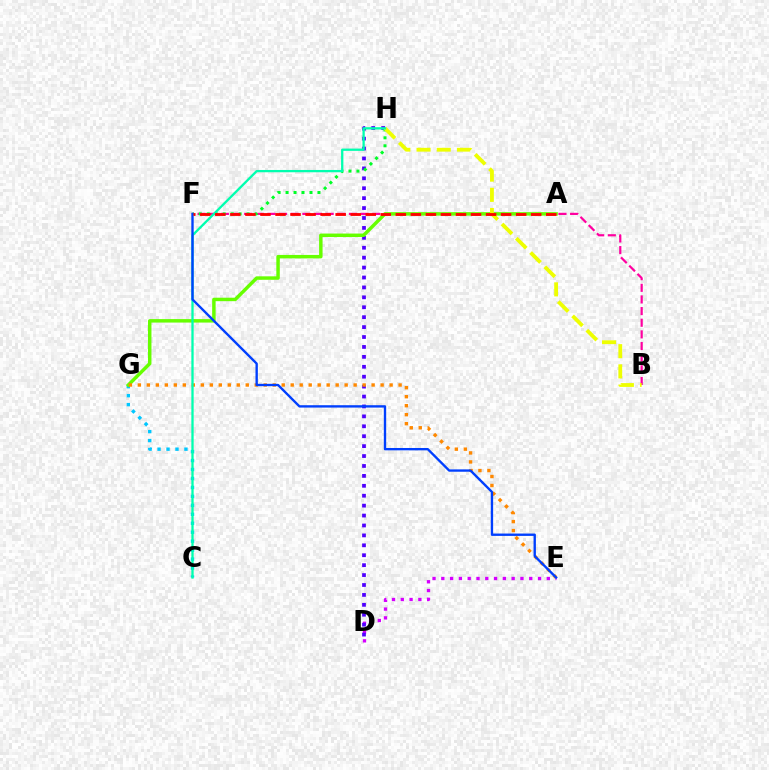{('D', 'E'): [{'color': '#d600ff', 'line_style': 'dotted', 'thickness': 2.39}], ('C', 'G'): [{'color': '#00c7ff', 'line_style': 'dotted', 'thickness': 2.44}], ('B', 'F'): [{'color': '#ff00a0', 'line_style': 'dashed', 'thickness': 1.58}], ('D', 'H'): [{'color': '#4f00ff', 'line_style': 'dotted', 'thickness': 2.7}], ('A', 'G'): [{'color': '#66ff00', 'line_style': 'solid', 'thickness': 2.5}], ('F', 'H'): [{'color': '#00ff27', 'line_style': 'dotted', 'thickness': 2.17}], ('E', 'G'): [{'color': '#ff8800', 'line_style': 'dotted', 'thickness': 2.44}], ('B', 'H'): [{'color': '#eeff00', 'line_style': 'dashed', 'thickness': 2.74}], ('C', 'H'): [{'color': '#00ffaf', 'line_style': 'solid', 'thickness': 1.65}], ('E', 'F'): [{'color': '#003fff', 'line_style': 'solid', 'thickness': 1.7}], ('A', 'F'): [{'color': '#ff0000', 'line_style': 'dashed', 'thickness': 2.04}]}